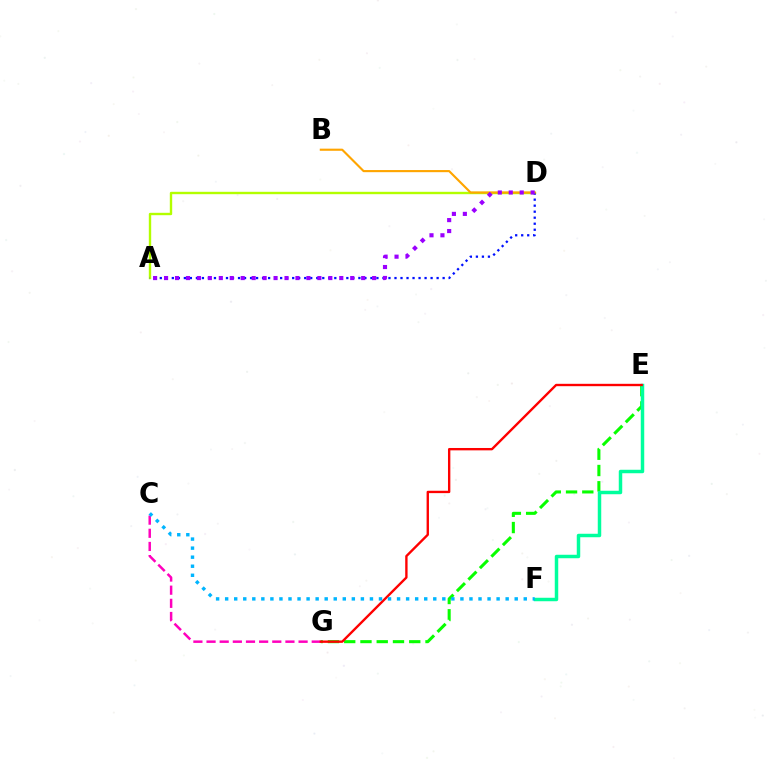{('E', 'G'): [{'color': '#08ff00', 'line_style': 'dashed', 'thickness': 2.21}, {'color': '#ff0000', 'line_style': 'solid', 'thickness': 1.7}], ('C', 'G'): [{'color': '#ff00bd', 'line_style': 'dashed', 'thickness': 1.79}], ('A', 'D'): [{'color': '#b3ff00', 'line_style': 'solid', 'thickness': 1.72}, {'color': '#0010ff', 'line_style': 'dotted', 'thickness': 1.64}, {'color': '#9b00ff', 'line_style': 'dotted', 'thickness': 2.98}], ('B', 'D'): [{'color': '#ffa500', 'line_style': 'solid', 'thickness': 1.54}], ('E', 'F'): [{'color': '#00ff9d', 'line_style': 'solid', 'thickness': 2.5}], ('C', 'F'): [{'color': '#00b5ff', 'line_style': 'dotted', 'thickness': 2.46}]}